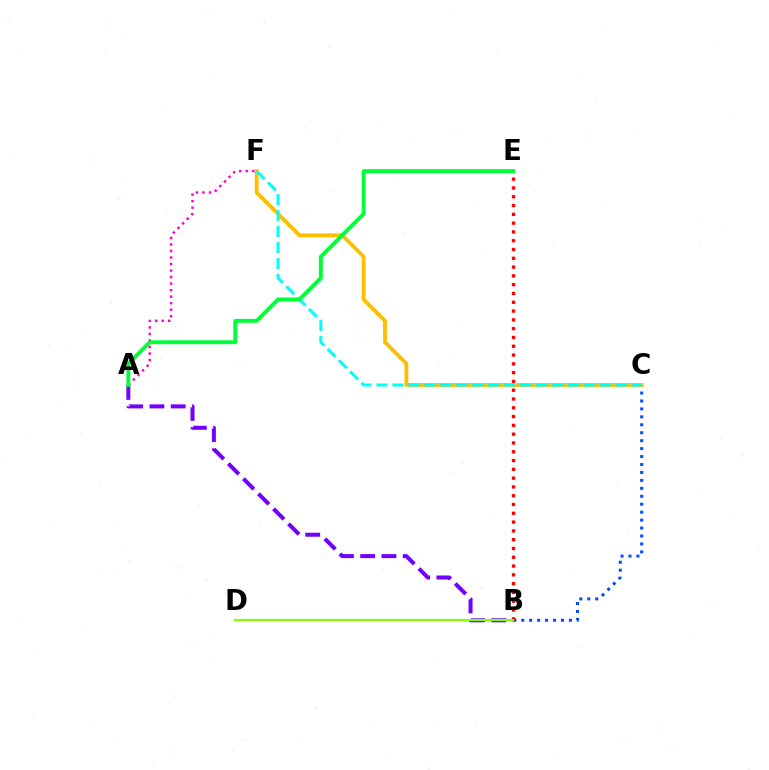{('B', 'C'): [{'color': '#004bff', 'line_style': 'dotted', 'thickness': 2.16}], ('B', 'E'): [{'color': '#ff0000', 'line_style': 'dotted', 'thickness': 2.39}], ('C', 'F'): [{'color': '#ffbd00', 'line_style': 'solid', 'thickness': 2.75}, {'color': '#00fff6', 'line_style': 'dashed', 'thickness': 2.17}], ('A', 'B'): [{'color': '#7200ff', 'line_style': 'dashed', 'thickness': 2.89}], ('A', 'F'): [{'color': '#ff00cf', 'line_style': 'dotted', 'thickness': 1.77}], ('B', 'D'): [{'color': '#84ff00', 'line_style': 'solid', 'thickness': 1.54}], ('A', 'E'): [{'color': '#00ff39', 'line_style': 'solid', 'thickness': 2.82}]}